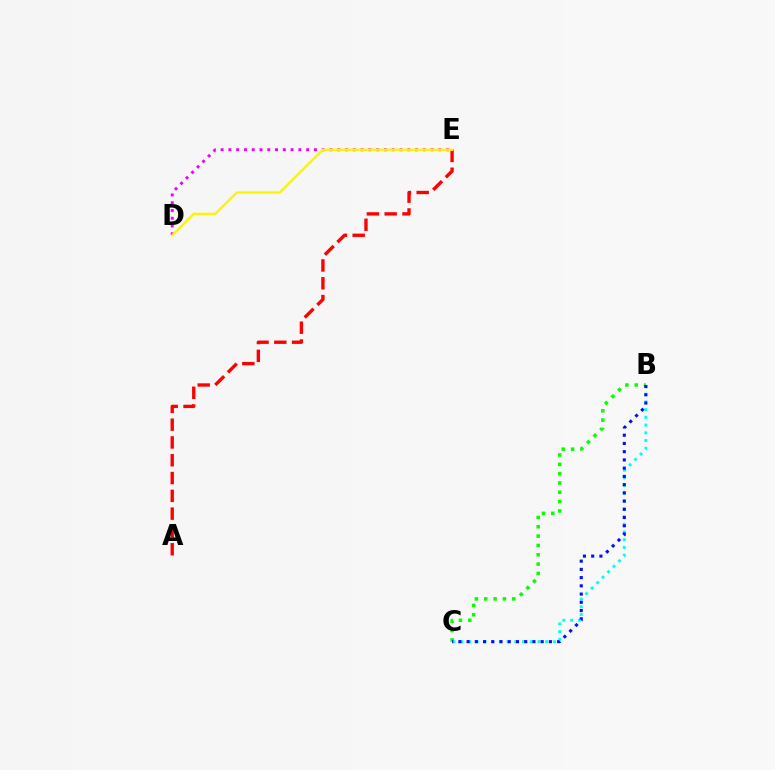{('B', 'C'): [{'color': '#00fff6', 'line_style': 'dotted', 'thickness': 2.1}, {'color': '#08ff00', 'line_style': 'dotted', 'thickness': 2.54}, {'color': '#0010ff', 'line_style': 'dotted', 'thickness': 2.24}], ('D', 'E'): [{'color': '#ee00ff', 'line_style': 'dotted', 'thickness': 2.11}, {'color': '#fcf500', 'line_style': 'solid', 'thickness': 1.67}], ('A', 'E'): [{'color': '#ff0000', 'line_style': 'dashed', 'thickness': 2.42}]}